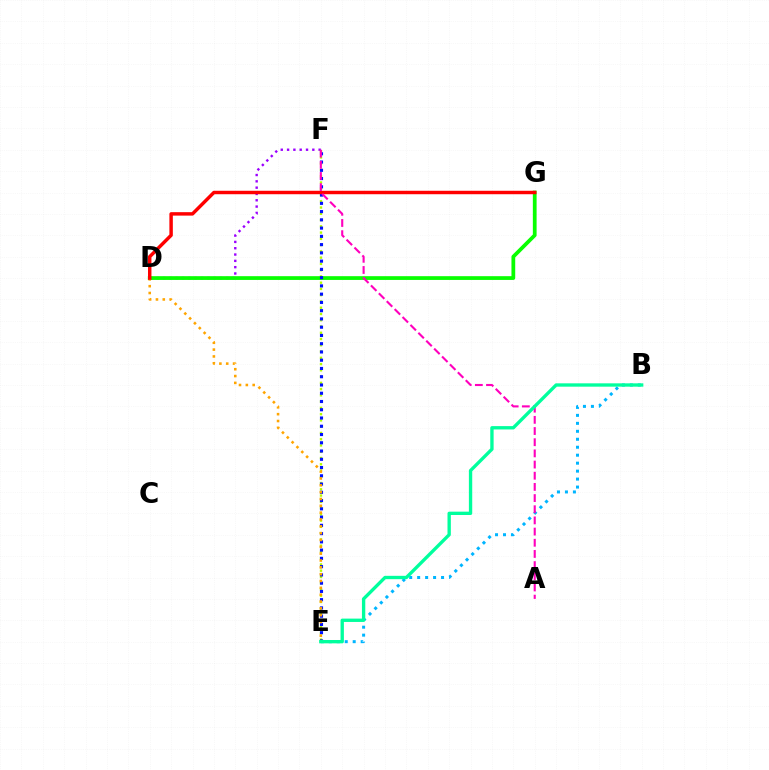{('D', 'F'): [{'color': '#9b00ff', 'line_style': 'dotted', 'thickness': 1.72}], ('E', 'F'): [{'color': '#b3ff00', 'line_style': 'dotted', 'thickness': 1.7}, {'color': '#0010ff', 'line_style': 'dotted', 'thickness': 2.24}], ('D', 'G'): [{'color': '#08ff00', 'line_style': 'solid', 'thickness': 2.71}, {'color': '#ff0000', 'line_style': 'solid', 'thickness': 2.48}], ('D', 'E'): [{'color': '#ffa500', 'line_style': 'dotted', 'thickness': 1.86}], ('B', 'E'): [{'color': '#00b5ff', 'line_style': 'dotted', 'thickness': 2.16}, {'color': '#00ff9d', 'line_style': 'solid', 'thickness': 2.41}], ('A', 'F'): [{'color': '#ff00bd', 'line_style': 'dashed', 'thickness': 1.52}]}